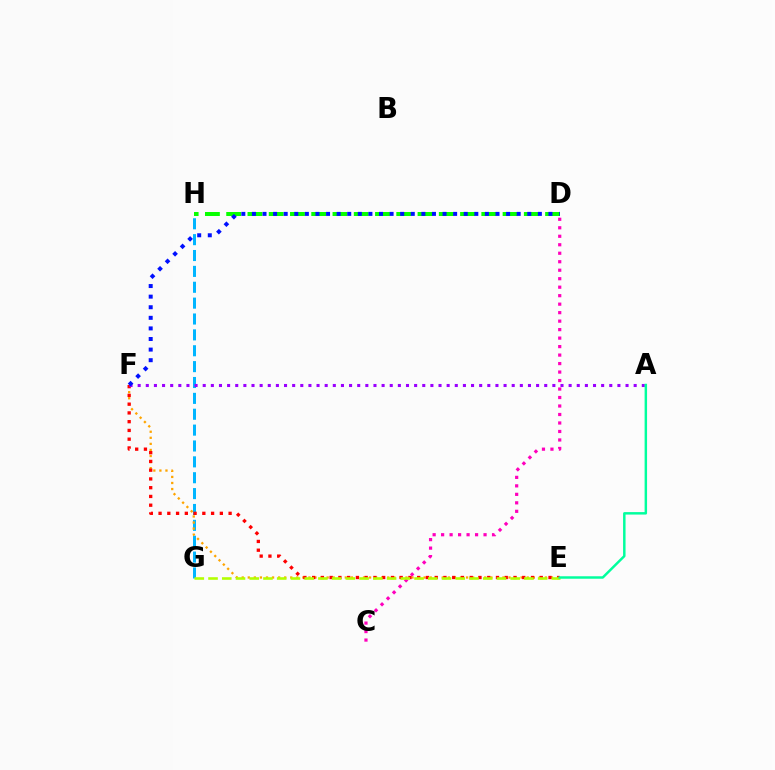{('C', 'D'): [{'color': '#ff00bd', 'line_style': 'dotted', 'thickness': 2.31}], ('D', 'H'): [{'color': '#08ff00', 'line_style': 'dashed', 'thickness': 2.89}], ('G', 'H'): [{'color': '#00b5ff', 'line_style': 'dashed', 'thickness': 2.16}], ('E', 'F'): [{'color': '#ffa500', 'line_style': 'dotted', 'thickness': 1.65}, {'color': '#ff0000', 'line_style': 'dotted', 'thickness': 2.38}], ('E', 'G'): [{'color': '#b3ff00', 'line_style': 'dashed', 'thickness': 1.87}], ('A', 'F'): [{'color': '#9b00ff', 'line_style': 'dotted', 'thickness': 2.21}], ('D', 'F'): [{'color': '#0010ff', 'line_style': 'dotted', 'thickness': 2.88}], ('A', 'E'): [{'color': '#00ff9d', 'line_style': 'solid', 'thickness': 1.77}]}